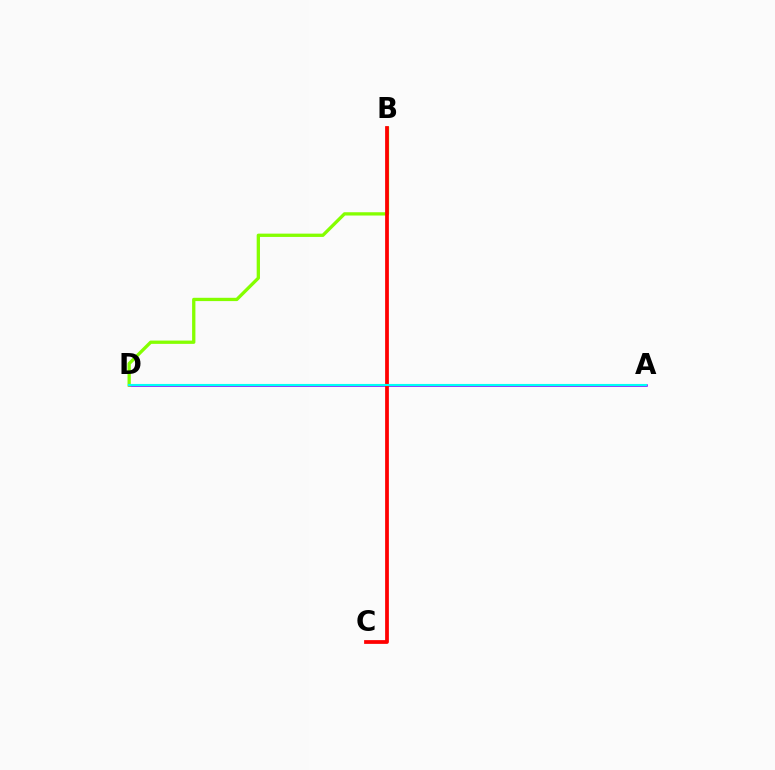{('A', 'D'): [{'color': '#7200ff', 'line_style': 'solid', 'thickness': 1.8}, {'color': '#00fff6', 'line_style': 'solid', 'thickness': 1.52}], ('B', 'D'): [{'color': '#84ff00', 'line_style': 'solid', 'thickness': 2.37}], ('B', 'C'): [{'color': '#ff0000', 'line_style': 'solid', 'thickness': 2.7}]}